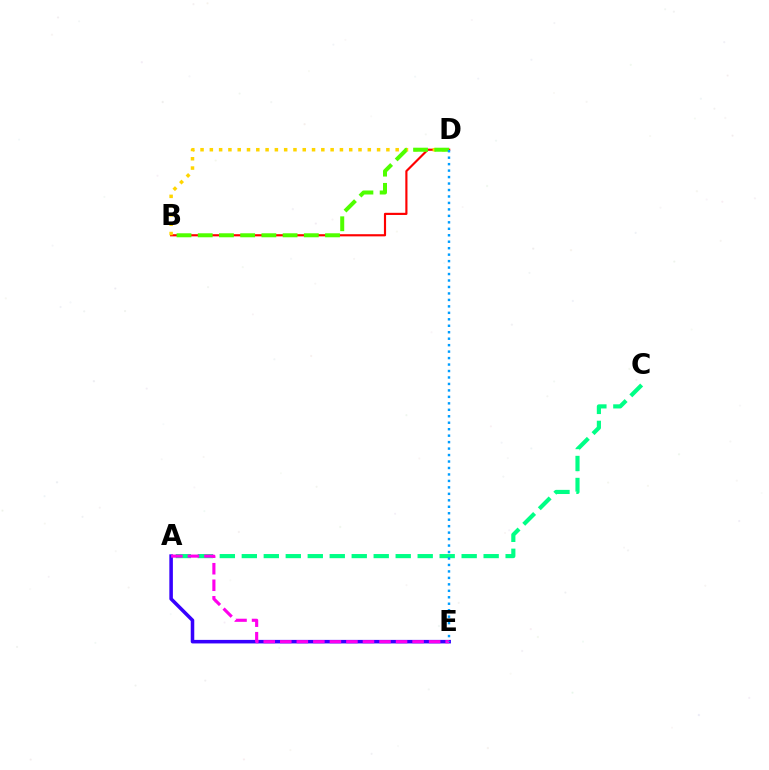{('A', 'C'): [{'color': '#00ff86', 'line_style': 'dashed', 'thickness': 2.99}], ('B', 'D'): [{'color': '#ff0000', 'line_style': 'solid', 'thickness': 1.55}, {'color': '#ffd500', 'line_style': 'dotted', 'thickness': 2.52}, {'color': '#4fff00', 'line_style': 'dashed', 'thickness': 2.88}], ('A', 'E'): [{'color': '#3700ff', 'line_style': 'solid', 'thickness': 2.55}, {'color': '#ff00ed', 'line_style': 'dashed', 'thickness': 2.25}], ('D', 'E'): [{'color': '#009eff', 'line_style': 'dotted', 'thickness': 1.76}]}